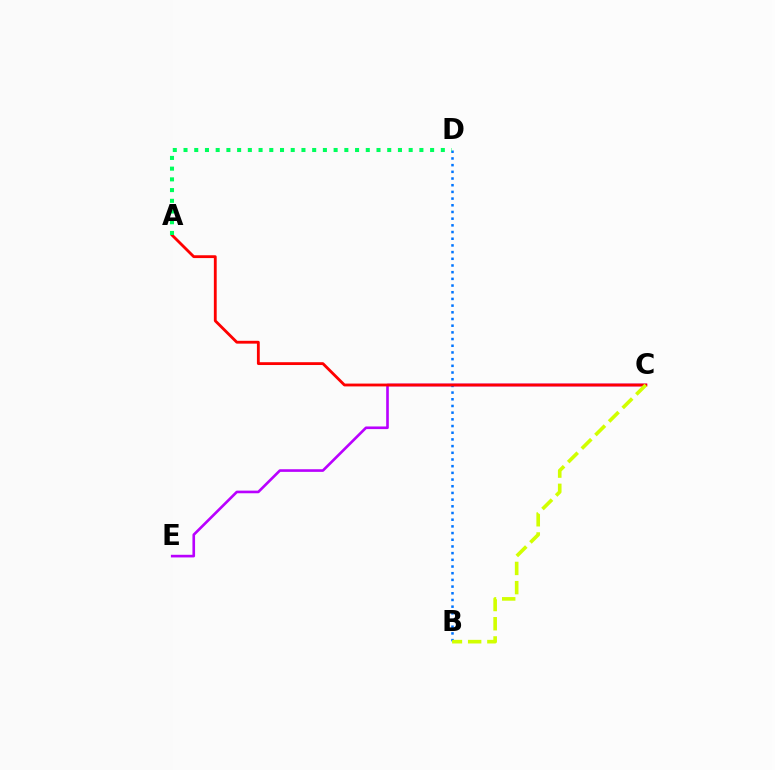{('C', 'E'): [{'color': '#b900ff', 'line_style': 'solid', 'thickness': 1.9}], ('B', 'D'): [{'color': '#0074ff', 'line_style': 'dotted', 'thickness': 1.82}], ('A', 'C'): [{'color': '#ff0000', 'line_style': 'solid', 'thickness': 2.03}], ('B', 'C'): [{'color': '#d1ff00', 'line_style': 'dashed', 'thickness': 2.61}], ('A', 'D'): [{'color': '#00ff5c', 'line_style': 'dotted', 'thickness': 2.91}]}